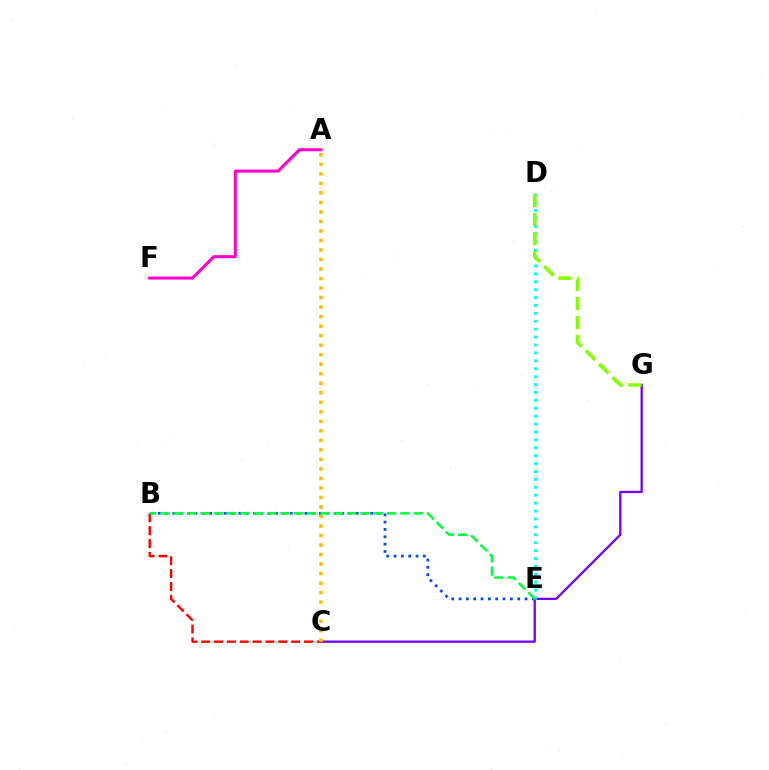{('C', 'G'): [{'color': '#7200ff', 'line_style': 'solid', 'thickness': 1.65}], ('D', 'E'): [{'color': '#00fff6', 'line_style': 'dotted', 'thickness': 2.15}], ('B', 'C'): [{'color': '#ff0000', 'line_style': 'dashed', 'thickness': 1.75}], ('A', 'F'): [{'color': '#ff00cf', 'line_style': 'solid', 'thickness': 2.21}], ('A', 'C'): [{'color': '#ffbd00', 'line_style': 'dotted', 'thickness': 2.59}], ('B', 'E'): [{'color': '#004bff', 'line_style': 'dotted', 'thickness': 1.99}, {'color': '#00ff39', 'line_style': 'dashed', 'thickness': 1.81}], ('D', 'G'): [{'color': '#84ff00', 'line_style': 'dashed', 'thickness': 2.58}]}